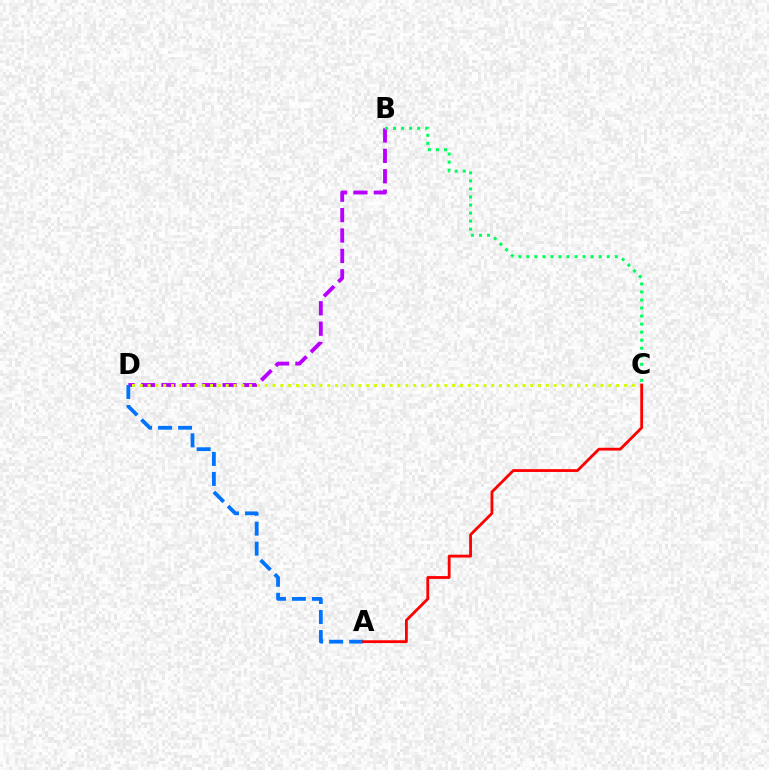{('B', 'D'): [{'color': '#b900ff', 'line_style': 'dashed', 'thickness': 2.77}], ('A', 'D'): [{'color': '#0074ff', 'line_style': 'dashed', 'thickness': 2.72}], ('C', 'D'): [{'color': '#d1ff00', 'line_style': 'dotted', 'thickness': 2.12}], ('B', 'C'): [{'color': '#00ff5c', 'line_style': 'dotted', 'thickness': 2.18}], ('A', 'C'): [{'color': '#ff0000', 'line_style': 'solid', 'thickness': 2.02}]}